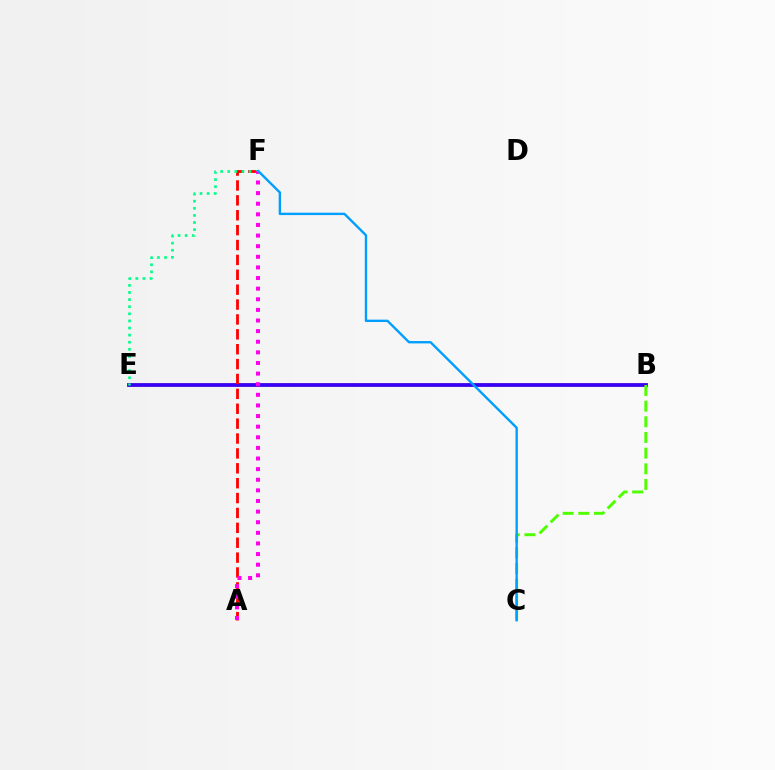{('B', 'E'): [{'color': '#ffd500', 'line_style': 'solid', 'thickness': 2.78}, {'color': '#3700ff', 'line_style': 'solid', 'thickness': 2.69}], ('B', 'C'): [{'color': '#4fff00', 'line_style': 'dashed', 'thickness': 2.13}], ('A', 'F'): [{'color': '#ff0000', 'line_style': 'dashed', 'thickness': 2.02}, {'color': '#ff00ed', 'line_style': 'dotted', 'thickness': 2.88}], ('E', 'F'): [{'color': '#00ff86', 'line_style': 'dotted', 'thickness': 1.93}], ('C', 'F'): [{'color': '#009eff', 'line_style': 'solid', 'thickness': 1.71}]}